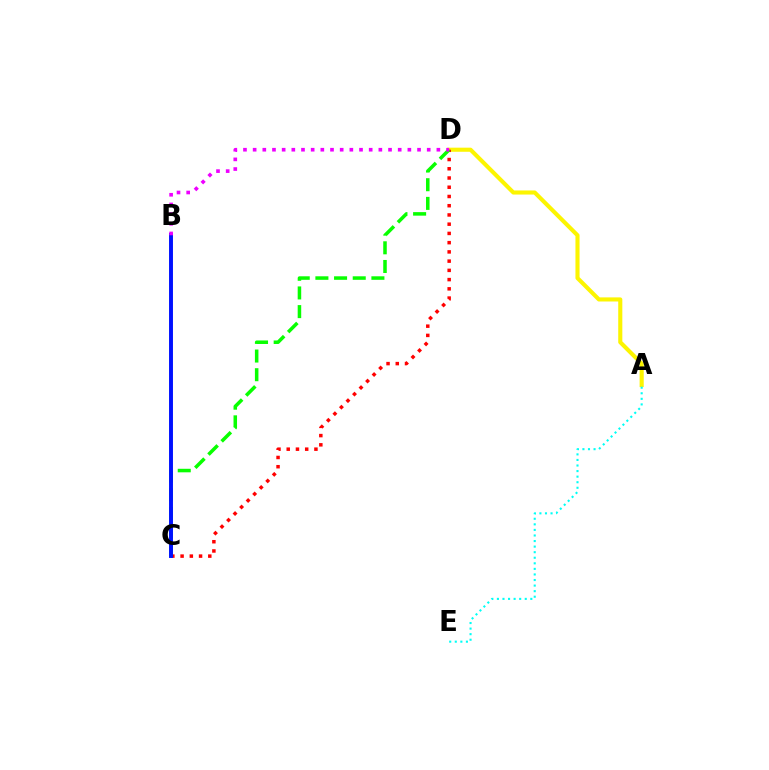{('A', 'D'): [{'color': '#fcf500', 'line_style': 'solid', 'thickness': 2.95}], ('C', 'D'): [{'color': '#ff0000', 'line_style': 'dotted', 'thickness': 2.51}, {'color': '#08ff00', 'line_style': 'dashed', 'thickness': 2.54}], ('B', 'C'): [{'color': '#0010ff', 'line_style': 'solid', 'thickness': 2.82}], ('A', 'E'): [{'color': '#00fff6', 'line_style': 'dotted', 'thickness': 1.51}], ('B', 'D'): [{'color': '#ee00ff', 'line_style': 'dotted', 'thickness': 2.63}]}